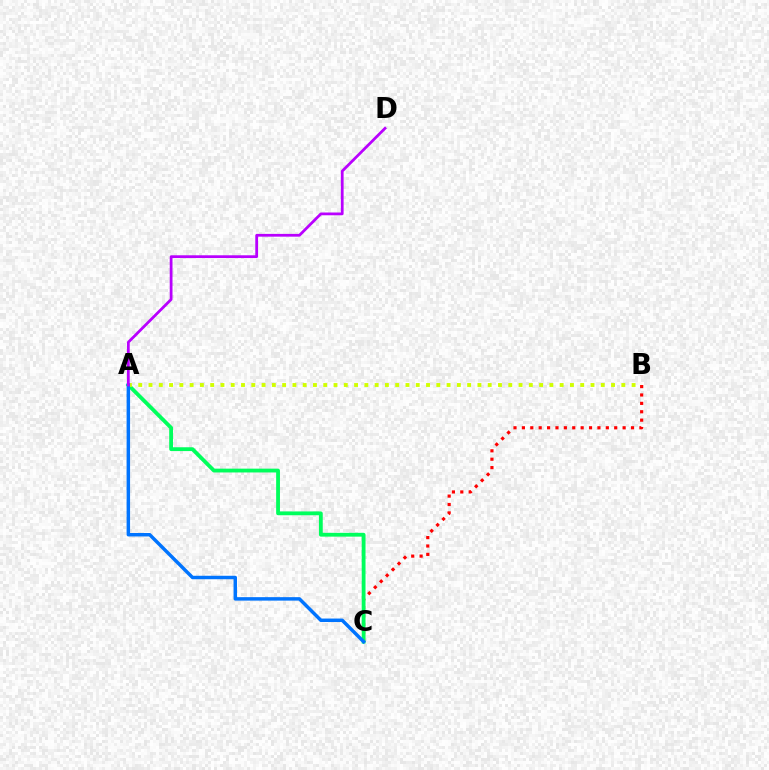{('B', 'C'): [{'color': '#ff0000', 'line_style': 'dotted', 'thickness': 2.28}], ('A', 'C'): [{'color': '#00ff5c', 'line_style': 'solid', 'thickness': 2.75}, {'color': '#0074ff', 'line_style': 'solid', 'thickness': 2.49}], ('A', 'B'): [{'color': '#d1ff00', 'line_style': 'dotted', 'thickness': 2.79}], ('A', 'D'): [{'color': '#b900ff', 'line_style': 'solid', 'thickness': 1.99}]}